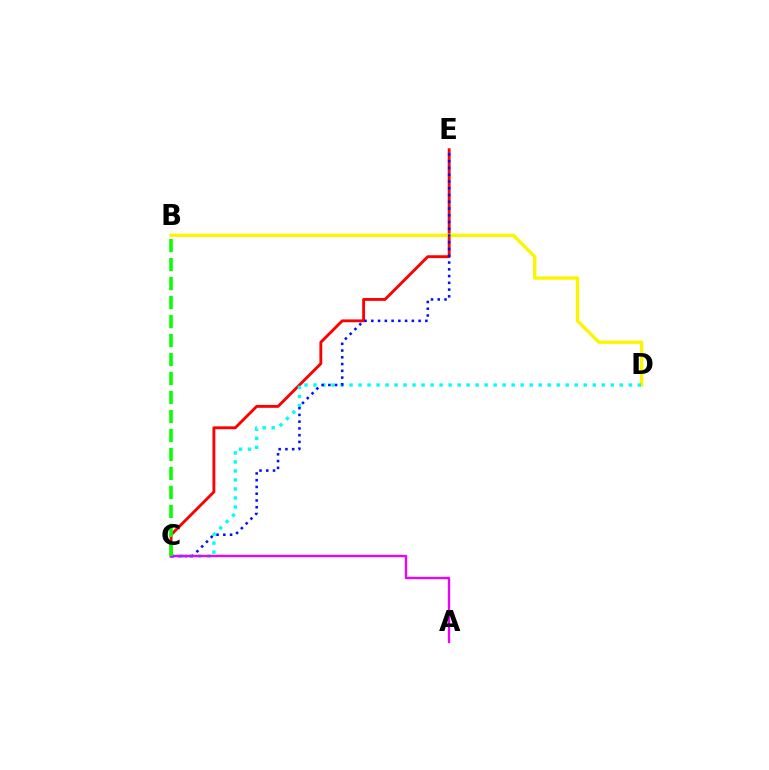{('C', 'E'): [{'color': '#ff0000', 'line_style': 'solid', 'thickness': 2.06}, {'color': '#0010ff', 'line_style': 'dotted', 'thickness': 1.84}], ('B', 'D'): [{'color': '#fcf500', 'line_style': 'solid', 'thickness': 2.43}], ('C', 'D'): [{'color': '#00fff6', 'line_style': 'dotted', 'thickness': 2.45}], ('A', 'C'): [{'color': '#ee00ff', 'line_style': 'solid', 'thickness': 1.68}], ('B', 'C'): [{'color': '#08ff00', 'line_style': 'dashed', 'thickness': 2.58}]}